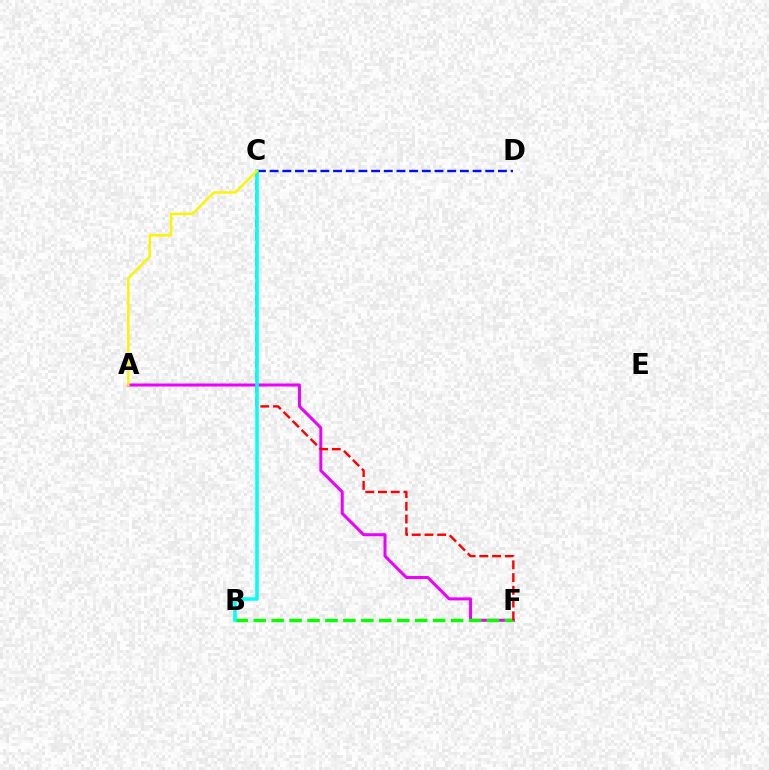{('A', 'F'): [{'color': '#ee00ff', 'line_style': 'solid', 'thickness': 2.17}], ('B', 'F'): [{'color': '#08ff00', 'line_style': 'dashed', 'thickness': 2.44}], ('C', 'F'): [{'color': '#ff0000', 'line_style': 'dashed', 'thickness': 1.73}], ('C', 'D'): [{'color': '#0010ff', 'line_style': 'dashed', 'thickness': 1.72}], ('B', 'C'): [{'color': '#00fff6', 'line_style': 'solid', 'thickness': 2.52}], ('A', 'C'): [{'color': '#fcf500', 'line_style': 'solid', 'thickness': 1.79}]}